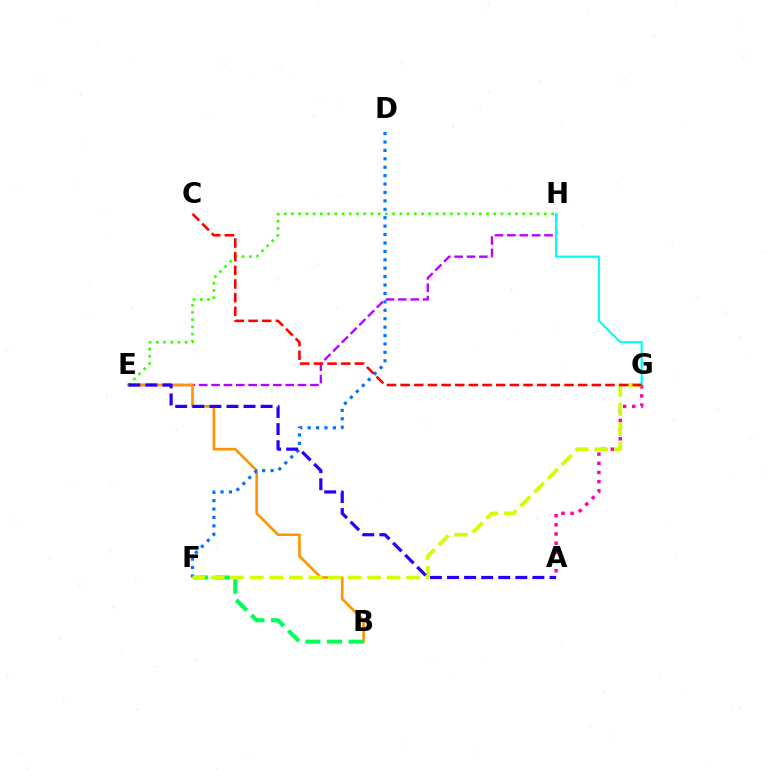{('E', 'H'): [{'color': '#b900ff', 'line_style': 'dashed', 'thickness': 1.68}, {'color': '#3dff00', 'line_style': 'dotted', 'thickness': 1.96}], ('B', 'E'): [{'color': '#ff9400', 'line_style': 'solid', 'thickness': 1.89}], ('G', 'H'): [{'color': '#00fff6', 'line_style': 'solid', 'thickness': 1.59}], ('A', 'G'): [{'color': '#ff00ac', 'line_style': 'dotted', 'thickness': 2.49}], ('D', 'F'): [{'color': '#0074ff', 'line_style': 'dotted', 'thickness': 2.29}], ('B', 'F'): [{'color': '#00ff5c', 'line_style': 'dashed', 'thickness': 2.93}], ('F', 'G'): [{'color': '#d1ff00', 'line_style': 'dashed', 'thickness': 2.65}], ('C', 'G'): [{'color': '#ff0000', 'line_style': 'dashed', 'thickness': 1.86}], ('A', 'E'): [{'color': '#2500ff', 'line_style': 'dashed', 'thickness': 2.32}]}